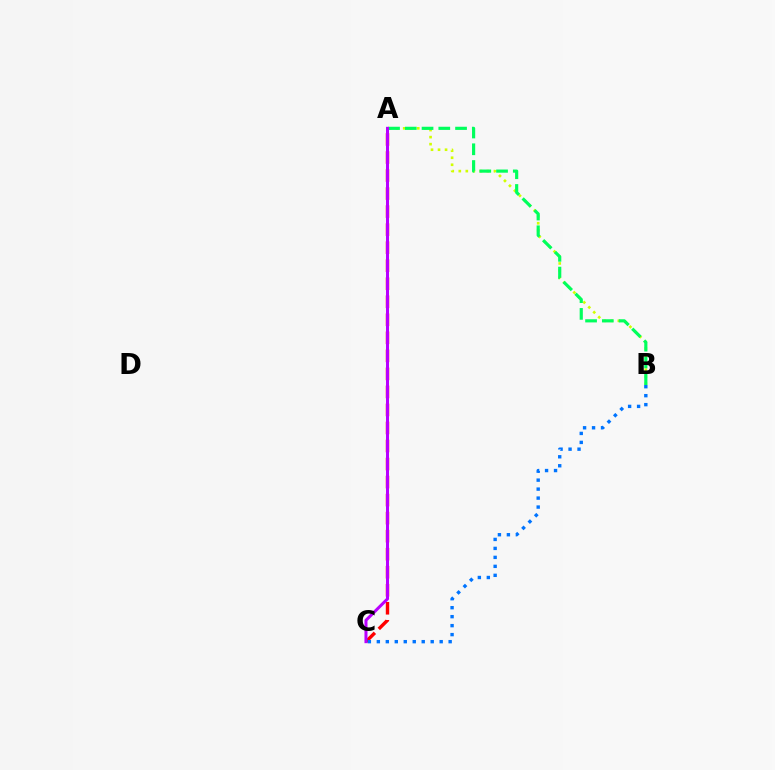{('A', 'B'): [{'color': '#d1ff00', 'line_style': 'dotted', 'thickness': 1.91}, {'color': '#00ff5c', 'line_style': 'dashed', 'thickness': 2.28}], ('A', 'C'): [{'color': '#ff0000', 'line_style': 'dashed', 'thickness': 2.45}, {'color': '#b900ff', 'line_style': 'solid', 'thickness': 2.17}], ('B', 'C'): [{'color': '#0074ff', 'line_style': 'dotted', 'thickness': 2.44}]}